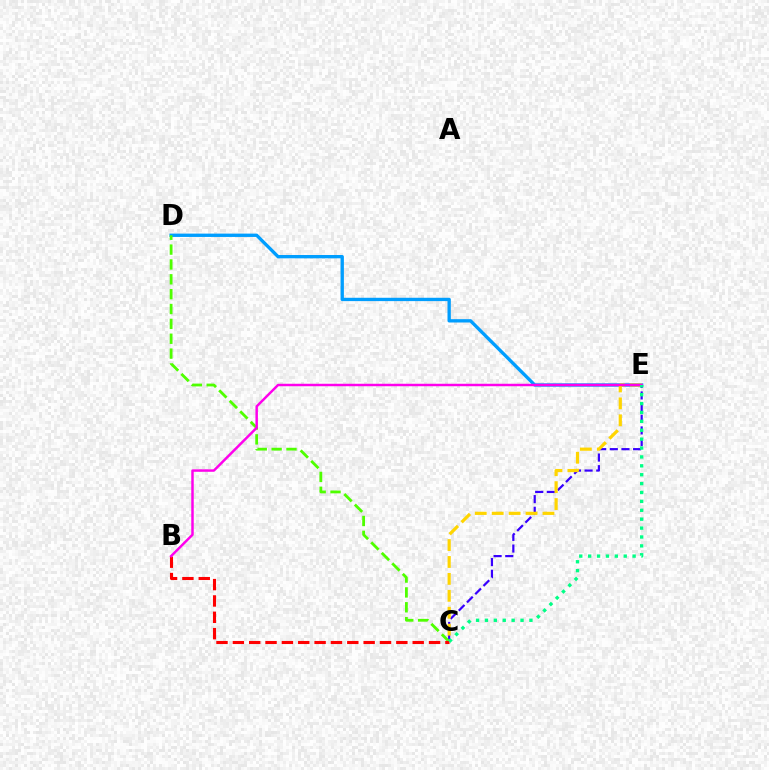{('C', 'E'): [{'color': '#3700ff', 'line_style': 'dashed', 'thickness': 1.58}, {'color': '#ffd500', 'line_style': 'dashed', 'thickness': 2.3}, {'color': '#00ff86', 'line_style': 'dotted', 'thickness': 2.42}], ('D', 'E'): [{'color': '#009eff', 'line_style': 'solid', 'thickness': 2.4}], ('C', 'D'): [{'color': '#4fff00', 'line_style': 'dashed', 'thickness': 2.02}], ('B', 'C'): [{'color': '#ff0000', 'line_style': 'dashed', 'thickness': 2.22}], ('B', 'E'): [{'color': '#ff00ed', 'line_style': 'solid', 'thickness': 1.78}]}